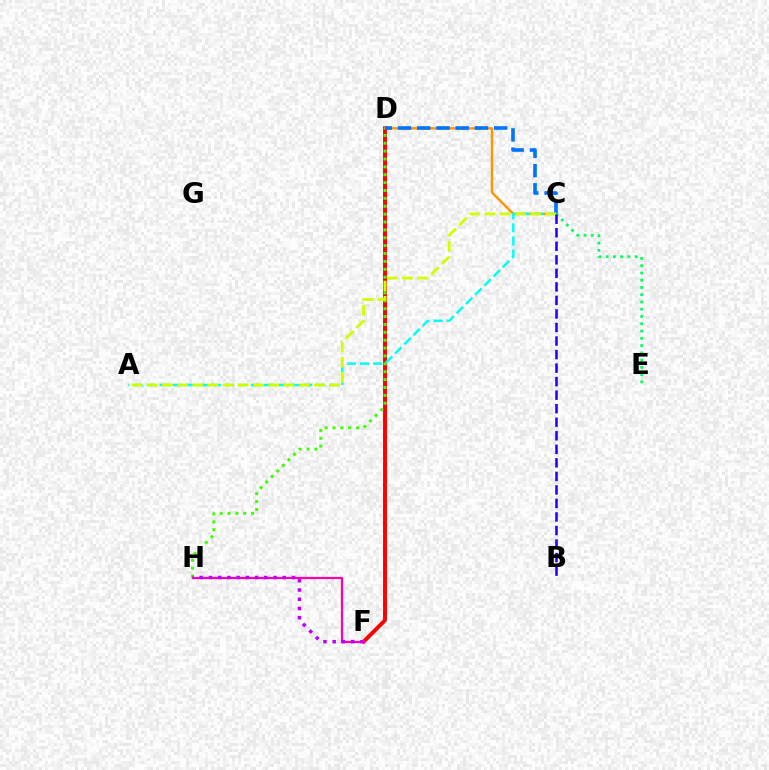{('D', 'F'): [{'color': '#ff0000', 'line_style': 'solid', 'thickness': 2.83}], ('C', 'D'): [{'color': '#ff9400', 'line_style': 'solid', 'thickness': 1.71}, {'color': '#0074ff', 'line_style': 'dashed', 'thickness': 2.61}], ('A', 'C'): [{'color': '#00fff6', 'line_style': 'dashed', 'thickness': 1.77}, {'color': '#d1ff00', 'line_style': 'dashed', 'thickness': 2.07}], ('F', 'H'): [{'color': '#ff00ac', 'line_style': 'solid', 'thickness': 1.61}, {'color': '#b900ff', 'line_style': 'dotted', 'thickness': 2.51}], ('D', 'H'): [{'color': '#3dff00', 'line_style': 'dotted', 'thickness': 2.14}], ('C', 'E'): [{'color': '#00ff5c', 'line_style': 'dotted', 'thickness': 1.97}], ('B', 'C'): [{'color': '#2500ff', 'line_style': 'dashed', 'thickness': 1.84}]}